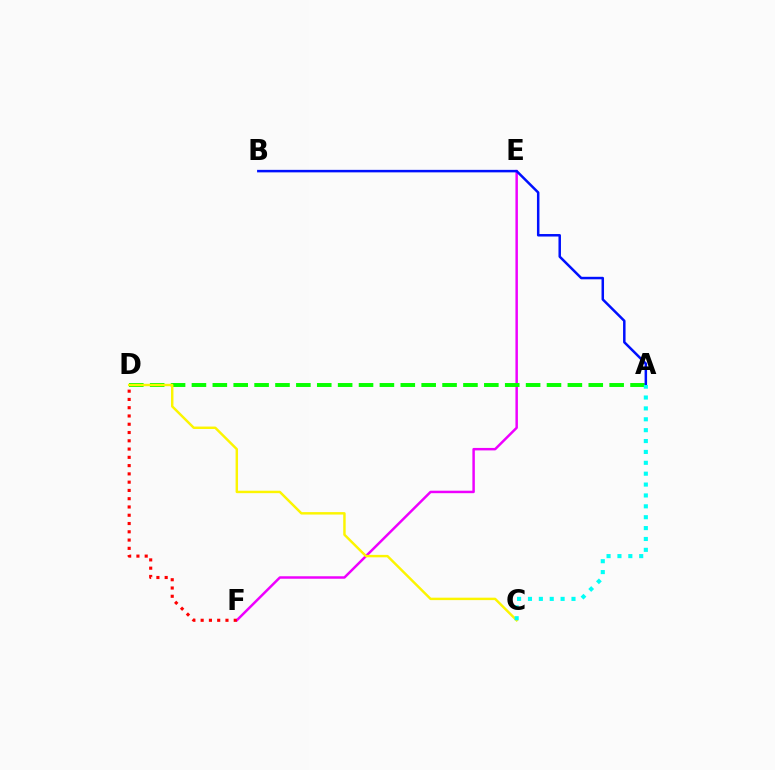{('E', 'F'): [{'color': '#ee00ff', 'line_style': 'solid', 'thickness': 1.78}], ('A', 'D'): [{'color': '#08ff00', 'line_style': 'dashed', 'thickness': 2.84}], ('A', 'B'): [{'color': '#0010ff', 'line_style': 'solid', 'thickness': 1.8}], ('C', 'D'): [{'color': '#fcf500', 'line_style': 'solid', 'thickness': 1.76}], ('D', 'F'): [{'color': '#ff0000', 'line_style': 'dotted', 'thickness': 2.25}], ('A', 'C'): [{'color': '#00fff6', 'line_style': 'dotted', 'thickness': 2.96}]}